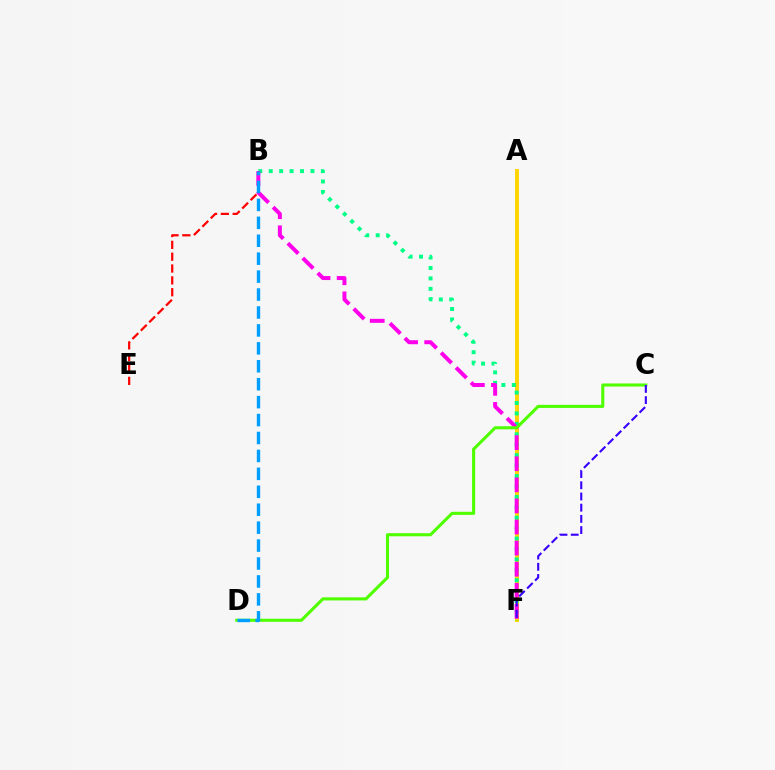{('A', 'F'): [{'color': '#ffd500', 'line_style': 'solid', 'thickness': 2.85}], ('B', 'F'): [{'color': '#00ff86', 'line_style': 'dotted', 'thickness': 2.83}, {'color': '#ff00ed', 'line_style': 'dashed', 'thickness': 2.87}], ('B', 'E'): [{'color': '#ff0000', 'line_style': 'dashed', 'thickness': 1.61}], ('C', 'D'): [{'color': '#4fff00', 'line_style': 'solid', 'thickness': 2.22}], ('B', 'D'): [{'color': '#009eff', 'line_style': 'dashed', 'thickness': 2.44}], ('C', 'F'): [{'color': '#3700ff', 'line_style': 'dashed', 'thickness': 1.52}]}